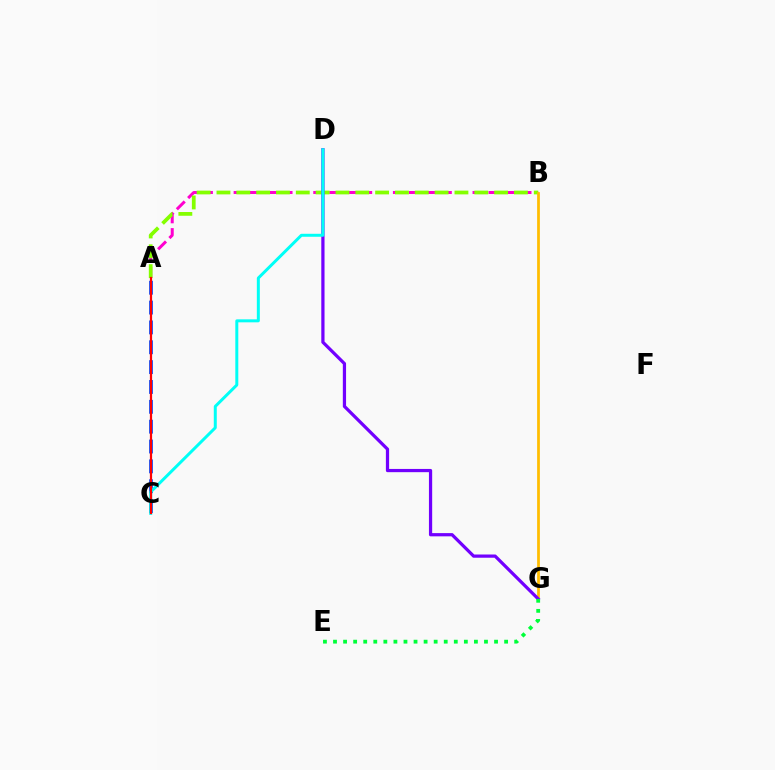{('A', 'B'): [{'color': '#ff00cf', 'line_style': 'dashed', 'thickness': 2.16}, {'color': '#84ff00', 'line_style': 'dashed', 'thickness': 2.69}], ('B', 'G'): [{'color': '#ffbd00', 'line_style': 'solid', 'thickness': 1.97}], ('D', 'G'): [{'color': '#7200ff', 'line_style': 'solid', 'thickness': 2.33}], ('A', 'C'): [{'color': '#004bff', 'line_style': 'dashed', 'thickness': 2.7}, {'color': '#ff0000', 'line_style': 'solid', 'thickness': 1.58}], ('C', 'D'): [{'color': '#00fff6', 'line_style': 'solid', 'thickness': 2.15}], ('E', 'G'): [{'color': '#00ff39', 'line_style': 'dotted', 'thickness': 2.73}]}